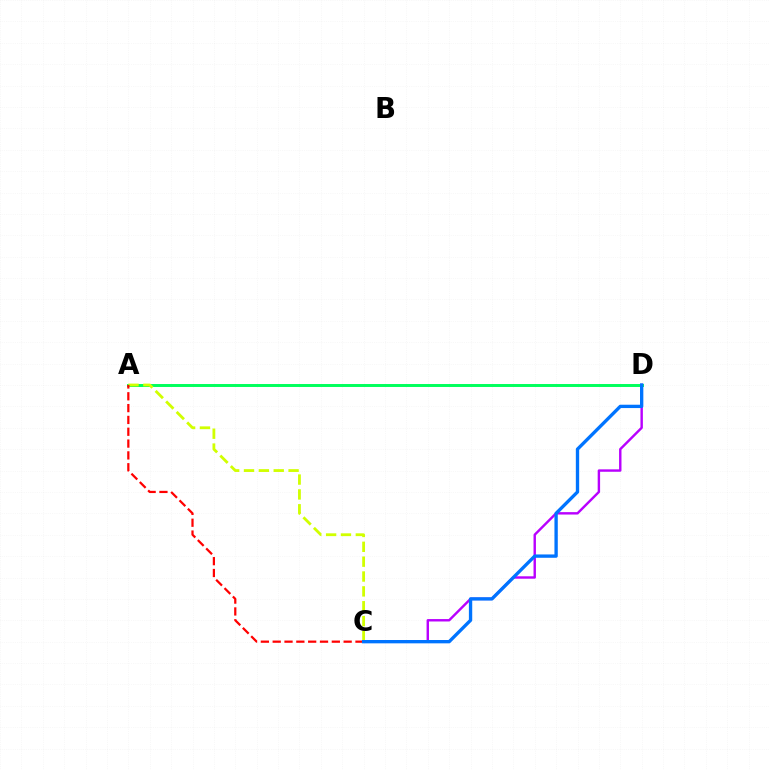{('C', 'D'): [{'color': '#b900ff', 'line_style': 'solid', 'thickness': 1.74}, {'color': '#0074ff', 'line_style': 'solid', 'thickness': 2.4}], ('A', 'D'): [{'color': '#00ff5c', 'line_style': 'solid', 'thickness': 2.13}], ('A', 'C'): [{'color': '#d1ff00', 'line_style': 'dashed', 'thickness': 2.02}, {'color': '#ff0000', 'line_style': 'dashed', 'thickness': 1.61}]}